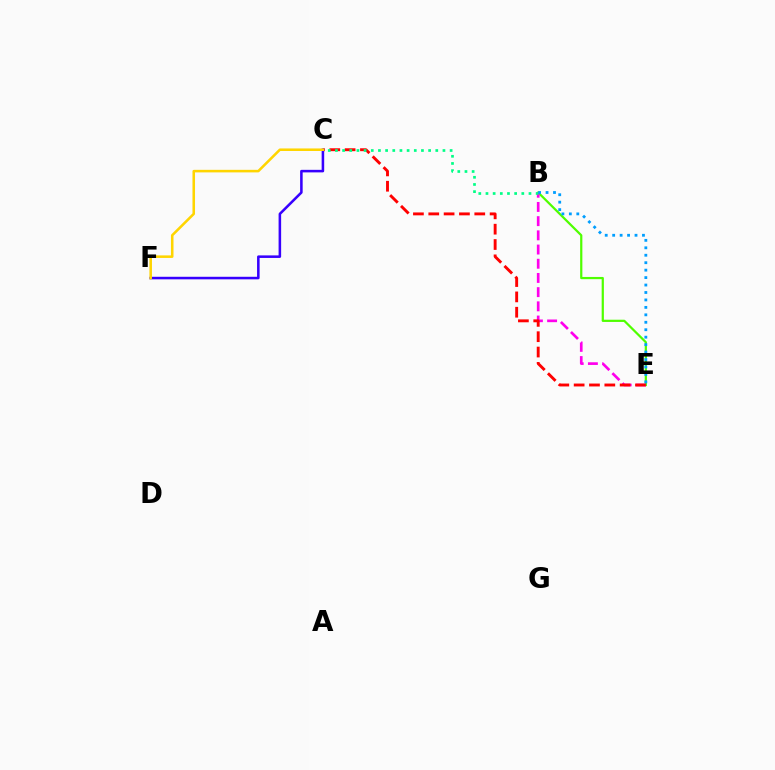{('B', 'E'): [{'color': '#4fff00', 'line_style': 'solid', 'thickness': 1.6}, {'color': '#ff00ed', 'line_style': 'dashed', 'thickness': 1.93}, {'color': '#009eff', 'line_style': 'dotted', 'thickness': 2.02}], ('C', 'E'): [{'color': '#ff0000', 'line_style': 'dashed', 'thickness': 2.08}], ('C', 'F'): [{'color': '#3700ff', 'line_style': 'solid', 'thickness': 1.83}, {'color': '#ffd500', 'line_style': 'solid', 'thickness': 1.84}], ('B', 'C'): [{'color': '#00ff86', 'line_style': 'dotted', 'thickness': 1.95}]}